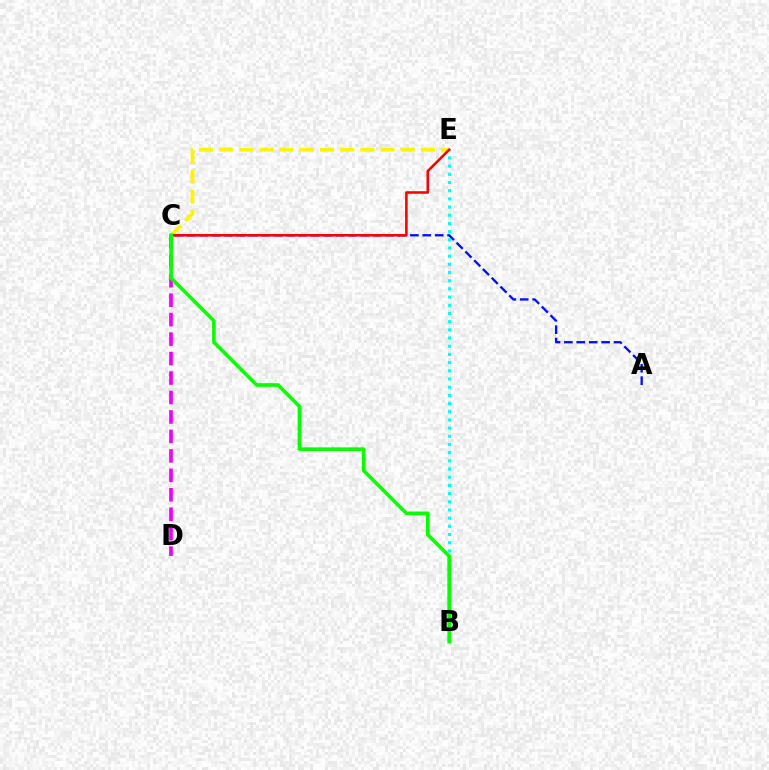{('B', 'E'): [{'color': '#00fff6', 'line_style': 'dotted', 'thickness': 2.22}], ('A', 'C'): [{'color': '#0010ff', 'line_style': 'dashed', 'thickness': 1.68}], ('C', 'E'): [{'color': '#fcf500', 'line_style': 'dashed', 'thickness': 2.74}, {'color': '#ff0000', 'line_style': 'solid', 'thickness': 1.87}], ('C', 'D'): [{'color': '#ee00ff', 'line_style': 'dashed', 'thickness': 2.64}], ('B', 'C'): [{'color': '#08ff00', 'line_style': 'solid', 'thickness': 2.62}]}